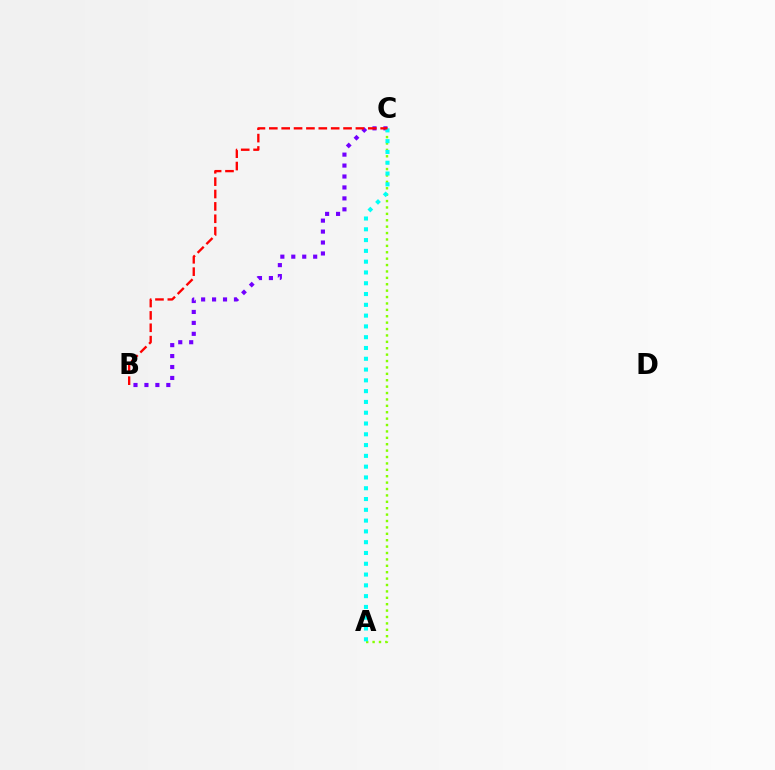{('A', 'C'): [{'color': '#84ff00', 'line_style': 'dotted', 'thickness': 1.74}, {'color': '#00fff6', 'line_style': 'dotted', 'thickness': 2.93}], ('B', 'C'): [{'color': '#7200ff', 'line_style': 'dotted', 'thickness': 2.97}, {'color': '#ff0000', 'line_style': 'dashed', 'thickness': 1.68}]}